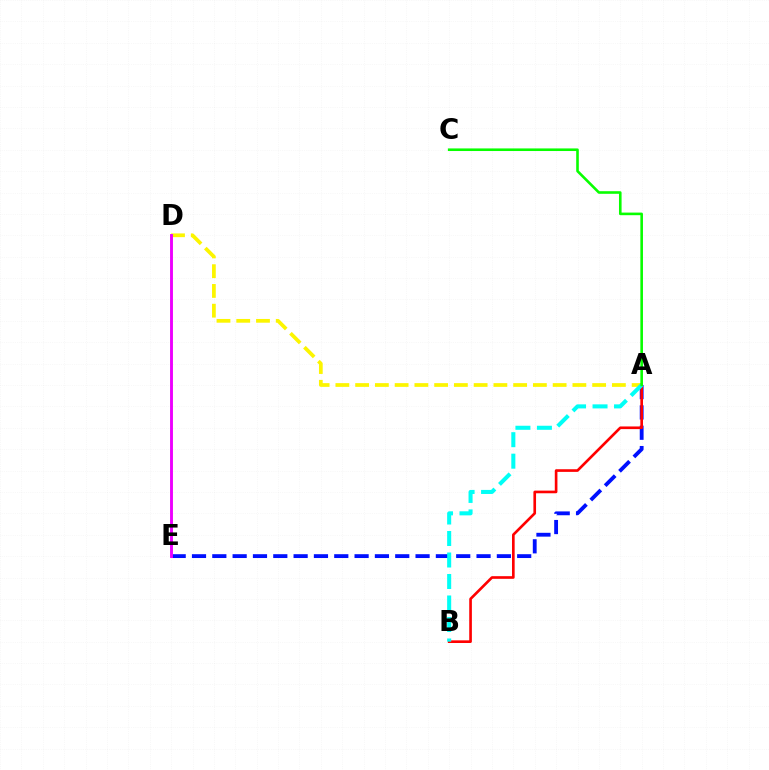{('A', 'E'): [{'color': '#0010ff', 'line_style': 'dashed', 'thickness': 2.76}], ('A', 'D'): [{'color': '#fcf500', 'line_style': 'dashed', 'thickness': 2.68}], ('D', 'E'): [{'color': '#ee00ff', 'line_style': 'solid', 'thickness': 2.09}], ('A', 'B'): [{'color': '#ff0000', 'line_style': 'solid', 'thickness': 1.91}, {'color': '#00fff6', 'line_style': 'dashed', 'thickness': 2.92}], ('A', 'C'): [{'color': '#08ff00', 'line_style': 'solid', 'thickness': 1.87}]}